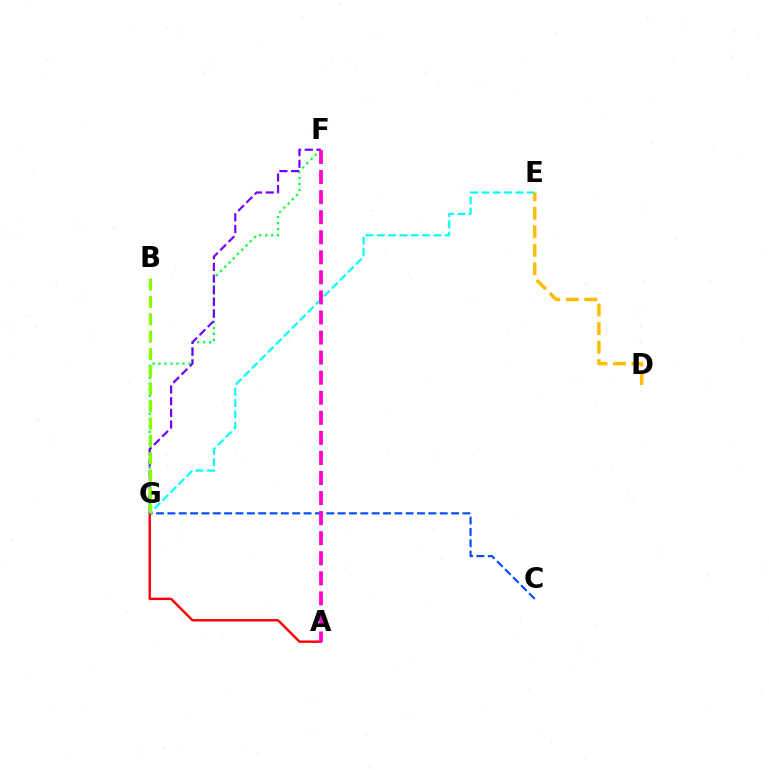{('A', 'G'): [{'color': '#ff0000', 'line_style': 'solid', 'thickness': 1.74}], ('C', 'G'): [{'color': '#004bff', 'line_style': 'dashed', 'thickness': 1.54}], ('F', 'G'): [{'color': '#00ff39', 'line_style': 'dotted', 'thickness': 1.63}, {'color': '#7200ff', 'line_style': 'dashed', 'thickness': 1.59}], ('E', 'G'): [{'color': '#00fff6', 'line_style': 'dashed', 'thickness': 1.54}], ('D', 'E'): [{'color': '#ffbd00', 'line_style': 'dashed', 'thickness': 2.52}], ('A', 'F'): [{'color': '#ff00cf', 'line_style': 'dashed', 'thickness': 2.73}], ('B', 'G'): [{'color': '#84ff00', 'line_style': 'dashed', 'thickness': 2.36}]}